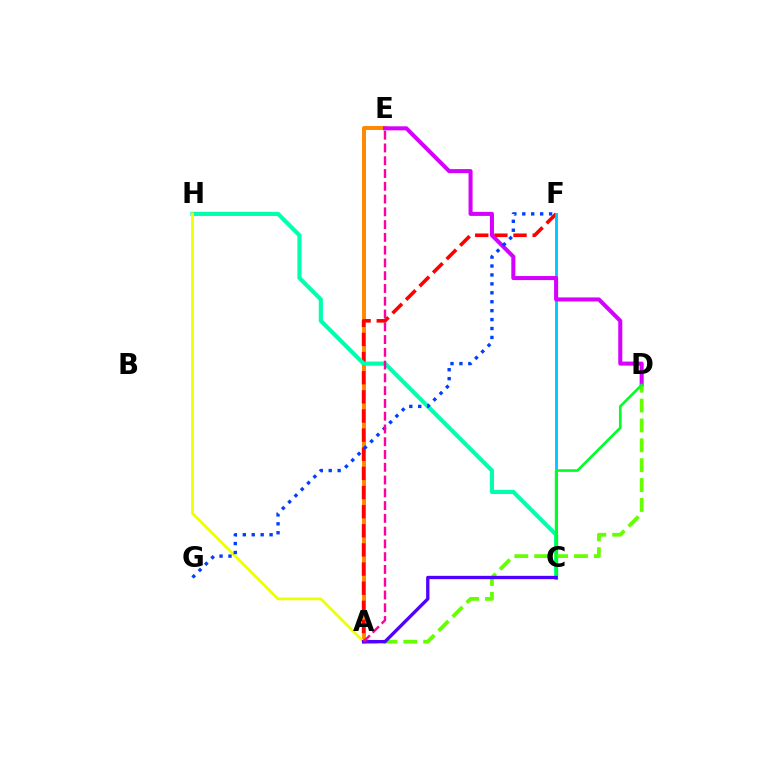{('A', 'E'): [{'color': '#ff8800', 'line_style': 'solid', 'thickness': 2.85}, {'color': '#ff00a0', 'line_style': 'dashed', 'thickness': 1.74}], ('A', 'F'): [{'color': '#ff0000', 'line_style': 'dashed', 'thickness': 2.6}], ('C', 'H'): [{'color': '#00ffaf', 'line_style': 'solid', 'thickness': 2.98}], ('C', 'F'): [{'color': '#00c7ff', 'line_style': 'solid', 'thickness': 2.07}], ('A', 'H'): [{'color': '#eeff00', 'line_style': 'solid', 'thickness': 1.97}], ('D', 'E'): [{'color': '#d600ff', 'line_style': 'solid', 'thickness': 2.91}], ('A', 'D'): [{'color': '#66ff00', 'line_style': 'dashed', 'thickness': 2.7}], ('F', 'G'): [{'color': '#003fff', 'line_style': 'dotted', 'thickness': 2.43}], ('C', 'D'): [{'color': '#00ff27', 'line_style': 'solid', 'thickness': 1.89}], ('A', 'C'): [{'color': '#4f00ff', 'line_style': 'solid', 'thickness': 2.39}]}